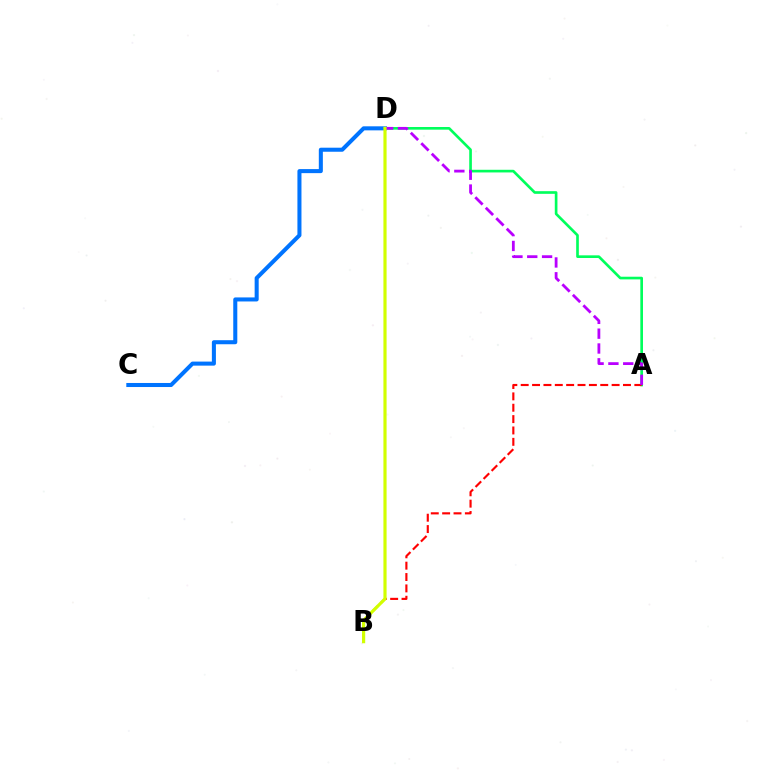{('C', 'D'): [{'color': '#0074ff', 'line_style': 'solid', 'thickness': 2.91}], ('A', 'D'): [{'color': '#00ff5c', 'line_style': 'solid', 'thickness': 1.91}, {'color': '#b900ff', 'line_style': 'dashed', 'thickness': 2.01}], ('A', 'B'): [{'color': '#ff0000', 'line_style': 'dashed', 'thickness': 1.54}], ('B', 'D'): [{'color': '#d1ff00', 'line_style': 'solid', 'thickness': 2.28}]}